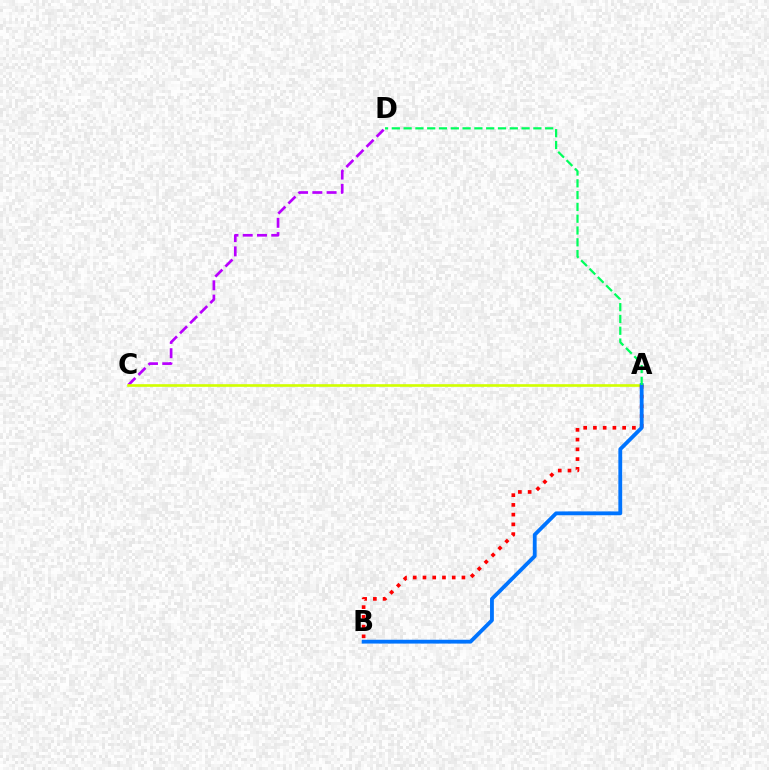{('C', 'D'): [{'color': '#b900ff', 'line_style': 'dashed', 'thickness': 1.94}], ('A', 'C'): [{'color': '#d1ff00', 'line_style': 'solid', 'thickness': 1.91}], ('A', 'B'): [{'color': '#ff0000', 'line_style': 'dotted', 'thickness': 2.65}, {'color': '#0074ff', 'line_style': 'solid', 'thickness': 2.75}], ('A', 'D'): [{'color': '#00ff5c', 'line_style': 'dashed', 'thickness': 1.6}]}